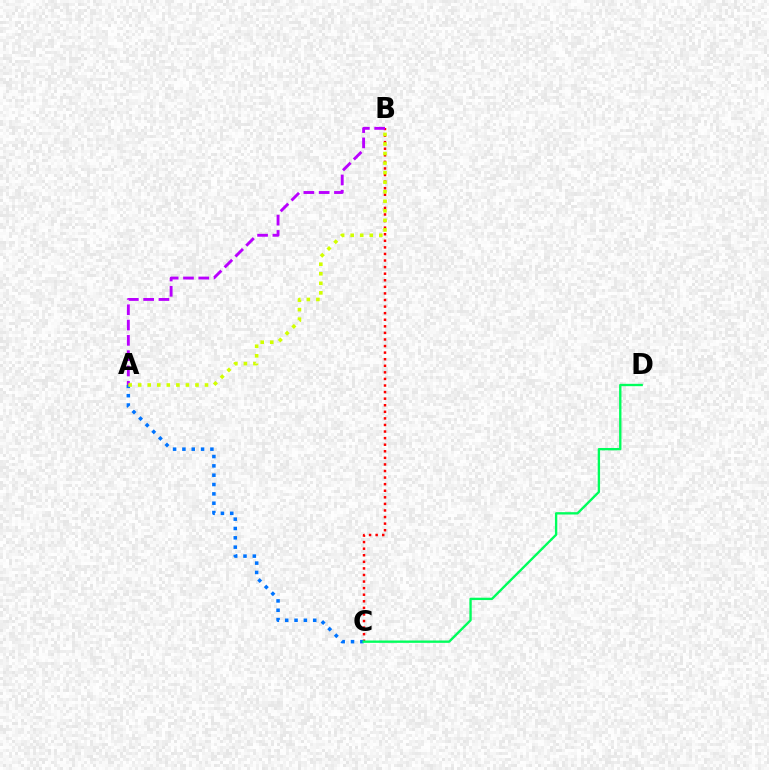{('B', 'C'): [{'color': '#ff0000', 'line_style': 'dotted', 'thickness': 1.79}], ('A', 'C'): [{'color': '#0074ff', 'line_style': 'dotted', 'thickness': 2.54}], ('A', 'B'): [{'color': '#b900ff', 'line_style': 'dashed', 'thickness': 2.08}, {'color': '#d1ff00', 'line_style': 'dotted', 'thickness': 2.59}], ('C', 'D'): [{'color': '#00ff5c', 'line_style': 'solid', 'thickness': 1.69}]}